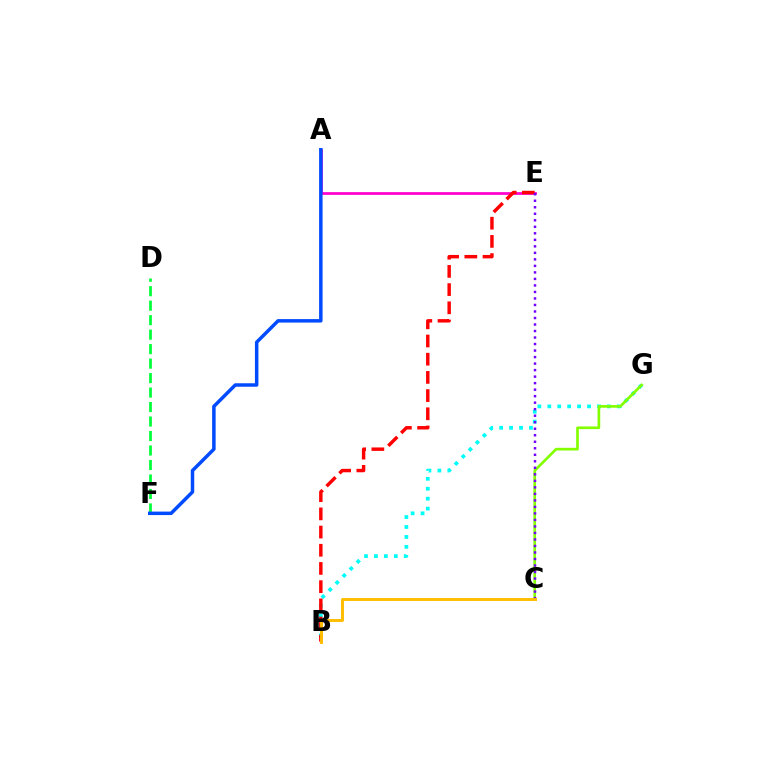{('D', 'F'): [{'color': '#00ff39', 'line_style': 'dashed', 'thickness': 1.97}], ('B', 'G'): [{'color': '#00fff6', 'line_style': 'dotted', 'thickness': 2.7}], ('A', 'E'): [{'color': '#ff00cf', 'line_style': 'solid', 'thickness': 1.98}], ('B', 'E'): [{'color': '#ff0000', 'line_style': 'dashed', 'thickness': 2.47}], ('A', 'F'): [{'color': '#004bff', 'line_style': 'solid', 'thickness': 2.5}], ('C', 'G'): [{'color': '#84ff00', 'line_style': 'solid', 'thickness': 1.93}], ('C', 'E'): [{'color': '#7200ff', 'line_style': 'dotted', 'thickness': 1.77}], ('B', 'C'): [{'color': '#ffbd00', 'line_style': 'solid', 'thickness': 2.11}]}